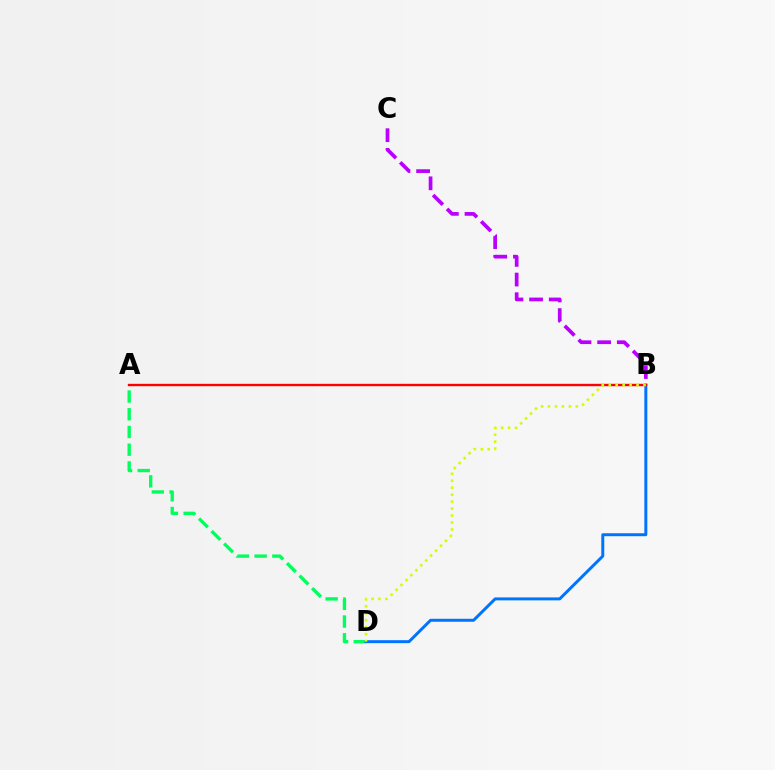{('A', 'D'): [{'color': '#00ff5c', 'line_style': 'dashed', 'thickness': 2.41}], ('B', 'C'): [{'color': '#b900ff', 'line_style': 'dashed', 'thickness': 2.67}], ('B', 'D'): [{'color': '#0074ff', 'line_style': 'solid', 'thickness': 2.14}, {'color': '#d1ff00', 'line_style': 'dotted', 'thickness': 1.89}], ('A', 'B'): [{'color': '#ff0000', 'line_style': 'solid', 'thickness': 1.71}]}